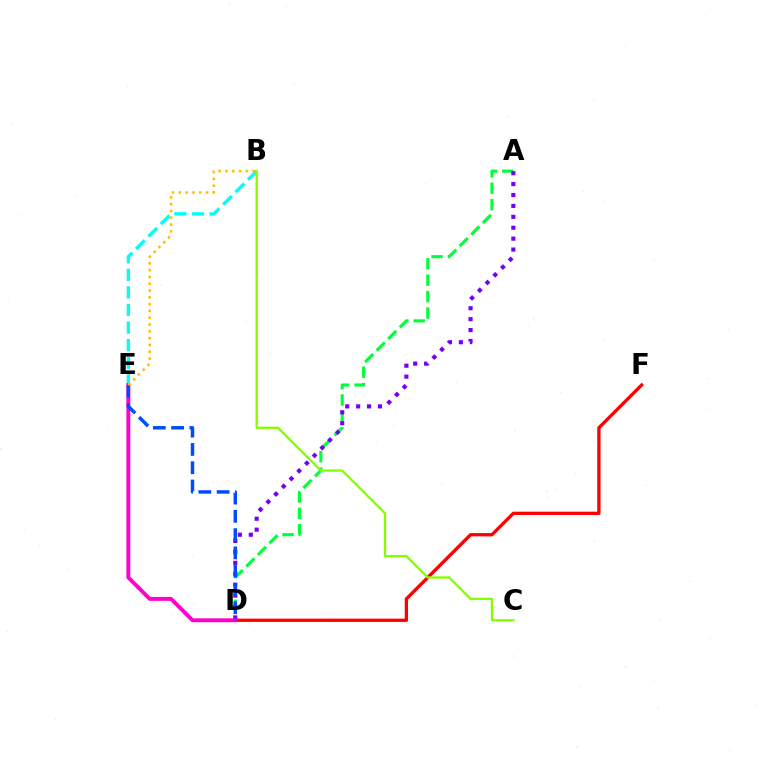{('A', 'D'): [{'color': '#00ff39', 'line_style': 'dashed', 'thickness': 2.23}, {'color': '#7200ff', 'line_style': 'dotted', 'thickness': 2.97}], ('B', 'E'): [{'color': '#00fff6', 'line_style': 'dashed', 'thickness': 2.39}, {'color': '#ffbd00', 'line_style': 'dotted', 'thickness': 1.85}], ('D', 'F'): [{'color': '#ff0000', 'line_style': 'solid', 'thickness': 2.38}], ('D', 'E'): [{'color': '#ff00cf', 'line_style': 'solid', 'thickness': 2.8}, {'color': '#004bff', 'line_style': 'dashed', 'thickness': 2.48}], ('B', 'C'): [{'color': '#84ff00', 'line_style': 'solid', 'thickness': 1.66}]}